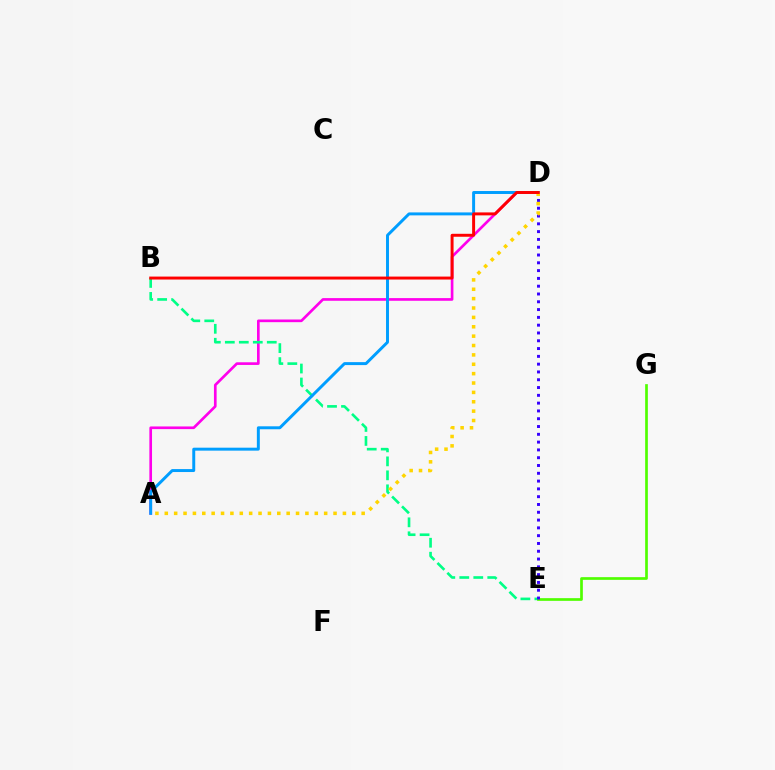{('A', 'D'): [{'color': '#ff00ed', 'line_style': 'solid', 'thickness': 1.92}, {'color': '#009eff', 'line_style': 'solid', 'thickness': 2.13}, {'color': '#ffd500', 'line_style': 'dotted', 'thickness': 2.55}], ('B', 'E'): [{'color': '#00ff86', 'line_style': 'dashed', 'thickness': 1.9}], ('E', 'G'): [{'color': '#4fff00', 'line_style': 'solid', 'thickness': 1.94}], ('D', 'E'): [{'color': '#3700ff', 'line_style': 'dotted', 'thickness': 2.12}], ('B', 'D'): [{'color': '#ff0000', 'line_style': 'solid', 'thickness': 2.13}]}